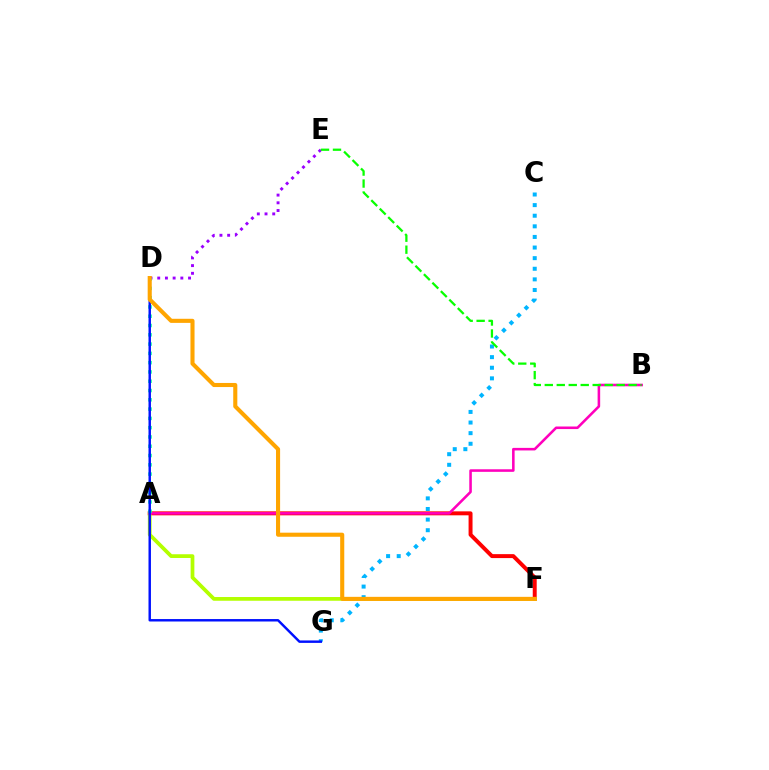{('A', 'F'): [{'color': '#ff0000', 'line_style': 'solid', 'thickness': 2.85}, {'color': '#b3ff00', 'line_style': 'solid', 'thickness': 2.69}], ('A', 'B'): [{'color': '#ff00bd', 'line_style': 'solid', 'thickness': 1.85}], ('D', 'E'): [{'color': '#9b00ff', 'line_style': 'dotted', 'thickness': 2.09}], ('A', 'D'): [{'color': '#00ff9d', 'line_style': 'dotted', 'thickness': 2.52}], ('C', 'G'): [{'color': '#00b5ff', 'line_style': 'dotted', 'thickness': 2.88}], ('D', 'G'): [{'color': '#0010ff', 'line_style': 'solid', 'thickness': 1.76}], ('B', 'E'): [{'color': '#08ff00', 'line_style': 'dashed', 'thickness': 1.63}], ('D', 'F'): [{'color': '#ffa500', 'line_style': 'solid', 'thickness': 2.94}]}